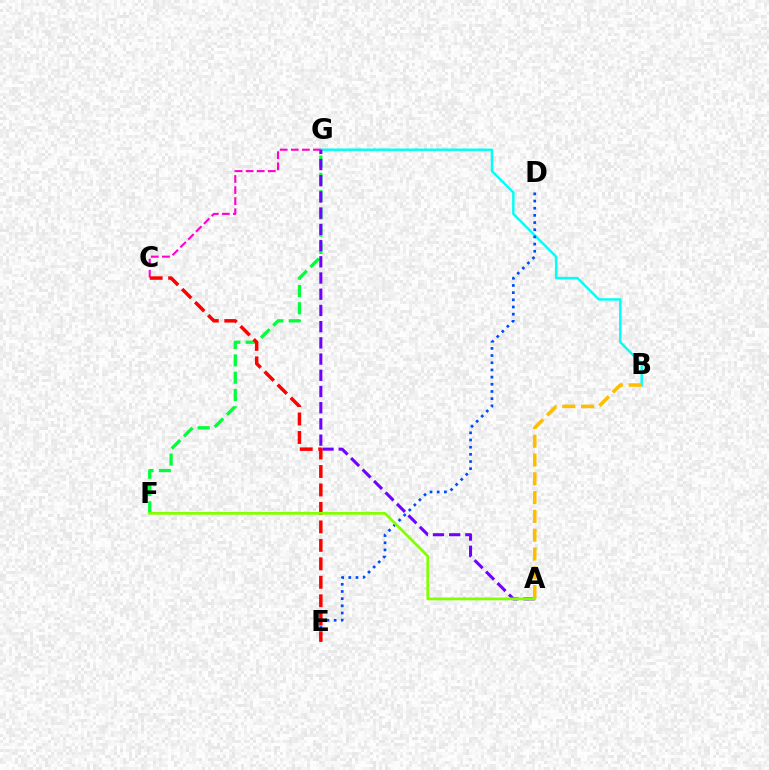{('B', 'G'): [{'color': '#00fff6', 'line_style': 'solid', 'thickness': 1.75}], ('F', 'G'): [{'color': '#00ff39', 'line_style': 'dashed', 'thickness': 2.35}], ('A', 'G'): [{'color': '#7200ff', 'line_style': 'dashed', 'thickness': 2.2}], ('C', 'G'): [{'color': '#ff00cf', 'line_style': 'dashed', 'thickness': 1.51}], ('D', 'E'): [{'color': '#004bff', 'line_style': 'dotted', 'thickness': 1.95}], ('A', 'B'): [{'color': '#ffbd00', 'line_style': 'dashed', 'thickness': 2.55}], ('C', 'E'): [{'color': '#ff0000', 'line_style': 'dashed', 'thickness': 2.51}], ('A', 'F'): [{'color': '#84ff00', 'line_style': 'solid', 'thickness': 1.99}]}